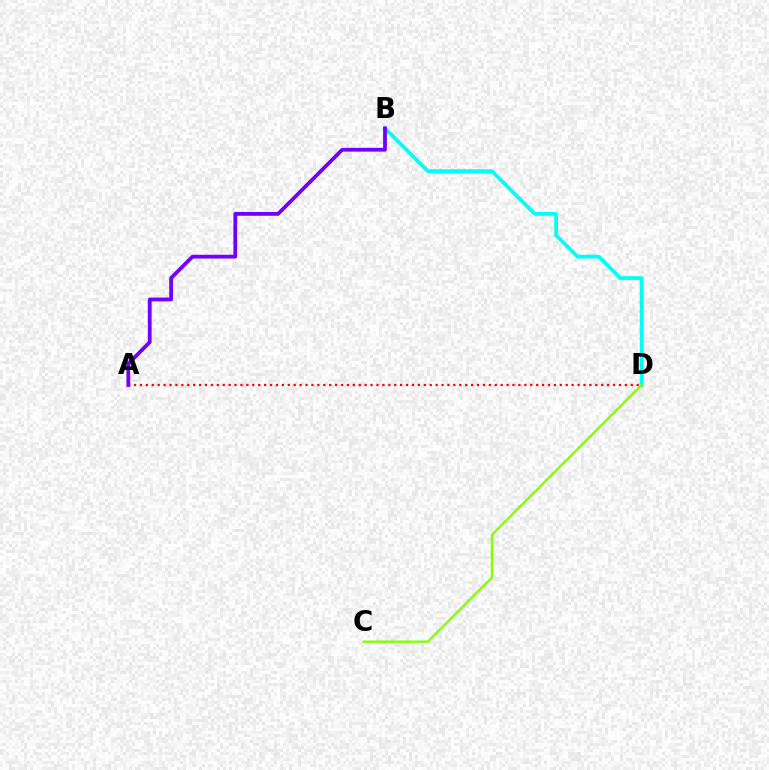{('B', 'D'): [{'color': '#00fff6', 'line_style': 'solid', 'thickness': 2.72}], ('C', 'D'): [{'color': '#84ff00', 'line_style': 'solid', 'thickness': 1.68}], ('A', 'D'): [{'color': '#ff0000', 'line_style': 'dotted', 'thickness': 1.61}], ('A', 'B'): [{'color': '#7200ff', 'line_style': 'solid', 'thickness': 2.72}]}